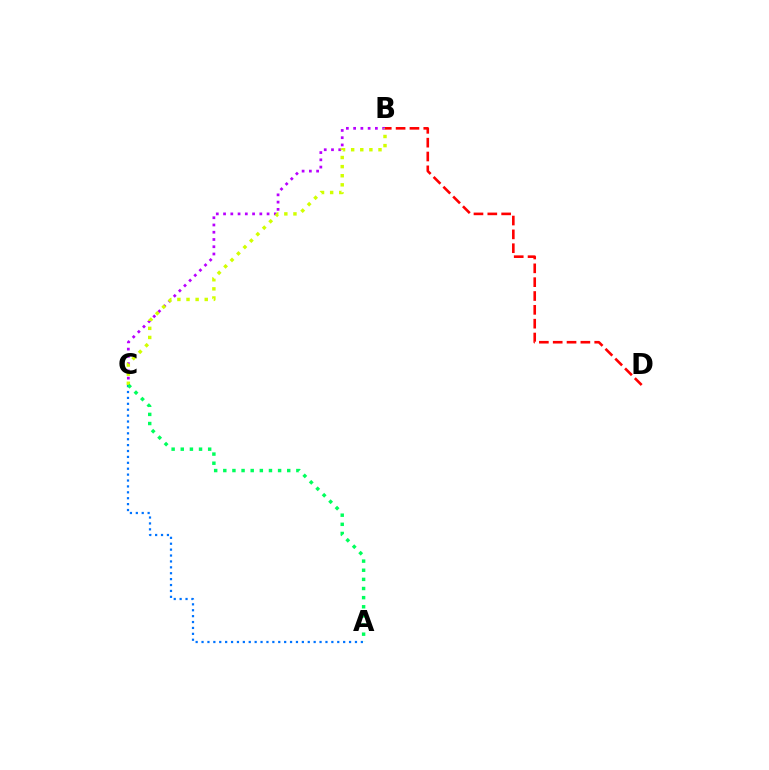{('B', 'C'): [{'color': '#b900ff', 'line_style': 'dotted', 'thickness': 1.97}, {'color': '#d1ff00', 'line_style': 'dotted', 'thickness': 2.48}], ('B', 'D'): [{'color': '#ff0000', 'line_style': 'dashed', 'thickness': 1.88}], ('A', 'C'): [{'color': '#0074ff', 'line_style': 'dotted', 'thickness': 1.6}, {'color': '#00ff5c', 'line_style': 'dotted', 'thickness': 2.48}]}